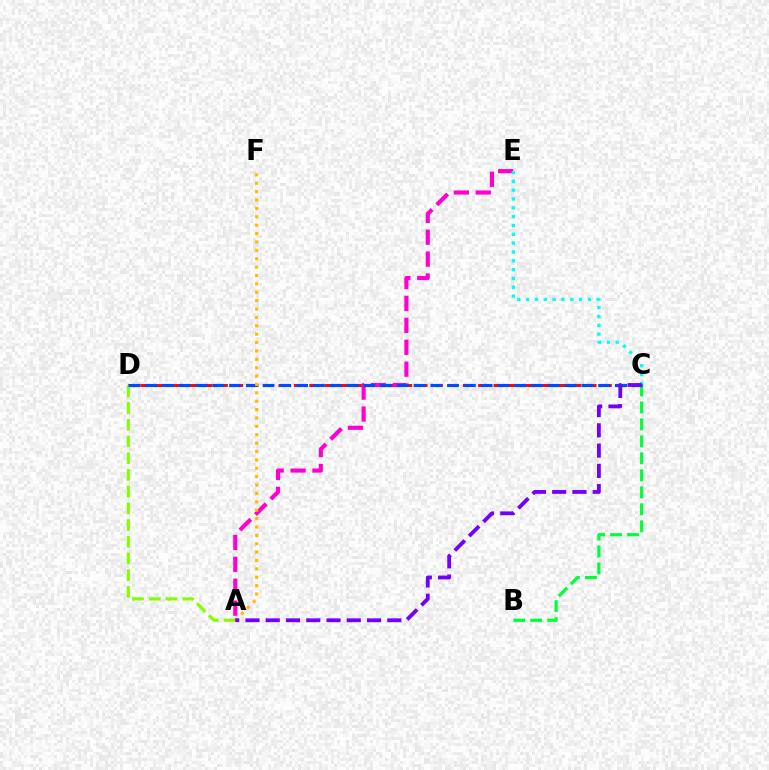{('B', 'C'): [{'color': '#00ff39', 'line_style': 'dashed', 'thickness': 2.31}], ('C', 'D'): [{'color': '#ff0000', 'line_style': 'dashed', 'thickness': 2.09}, {'color': '#004bff', 'line_style': 'dashed', 'thickness': 2.28}], ('A', 'D'): [{'color': '#84ff00', 'line_style': 'dashed', 'thickness': 2.27}], ('A', 'E'): [{'color': '#ff00cf', 'line_style': 'dashed', 'thickness': 2.98}], ('C', 'E'): [{'color': '#00fff6', 'line_style': 'dotted', 'thickness': 2.4}], ('A', 'F'): [{'color': '#ffbd00', 'line_style': 'dotted', 'thickness': 2.28}], ('A', 'C'): [{'color': '#7200ff', 'line_style': 'dashed', 'thickness': 2.75}]}